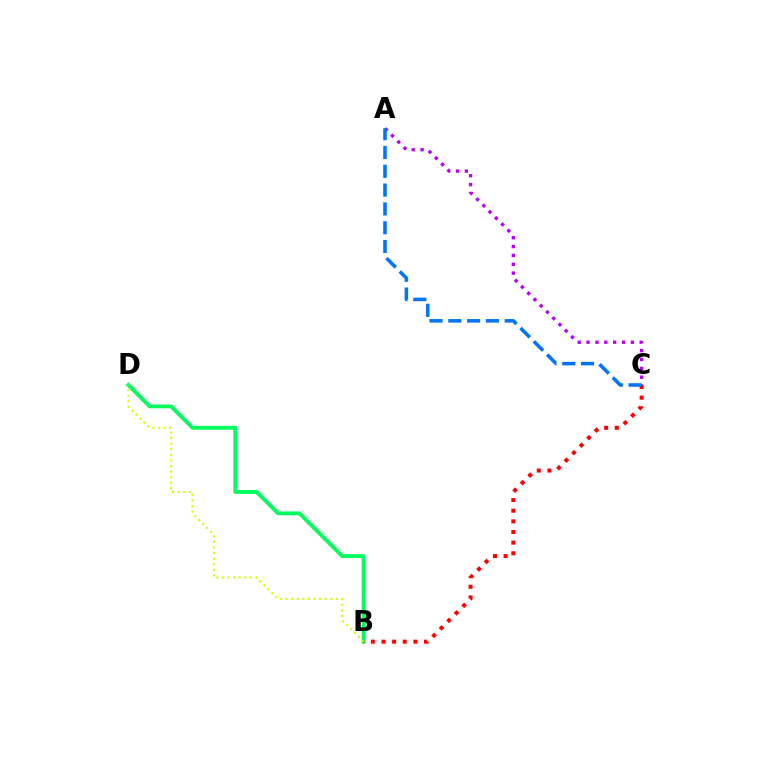{('B', 'D'): [{'color': '#00ff5c', 'line_style': 'solid', 'thickness': 2.76}, {'color': '#d1ff00', 'line_style': 'dotted', 'thickness': 1.52}], ('B', 'C'): [{'color': '#ff0000', 'line_style': 'dotted', 'thickness': 2.89}], ('A', 'C'): [{'color': '#b900ff', 'line_style': 'dotted', 'thickness': 2.41}, {'color': '#0074ff', 'line_style': 'dashed', 'thickness': 2.55}]}